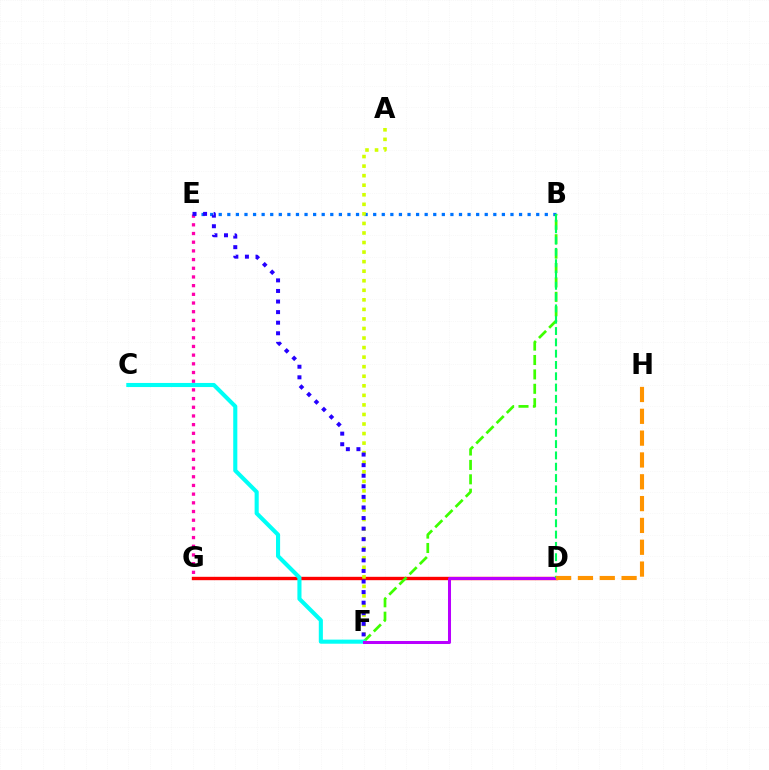{('E', 'G'): [{'color': '#ff00ac', 'line_style': 'dotted', 'thickness': 2.36}], ('D', 'G'): [{'color': '#ff0000', 'line_style': 'solid', 'thickness': 2.43}], ('B', 'E'): [{'color': '#0074ff', 'line_style': 'dotted', 'thickness': 2.33}], ('B', 'F'): [{'color': '#3dff00', 'line_style': 'dashed', 'thickness': 1.96}], ('A', 'F'): [{'color': '#d1ff00', 'line_style': 'dotted', 'thickness': 2.6}], ('C', 'F'): [{'color': '#00fff6', 'line_style': 'solid', 'thickness': 2.95}], ('D', 'F'): [{'color': '#b900ff', 'line_style': 'solid', 'thickness': 2.18}], ('B', 'D'): [{'color': '#00ff5c', 'line_style': 'dashed', 'thickness': 1.54}], ('D', 'H'): [{'color': '#ff9400', 'line_style': 'dashed', 'thickness': 2.96}], ('E', 'F'): [{'color': '#2500ff', 'line_style': 'dotted', 'thickness': 2.87}]}